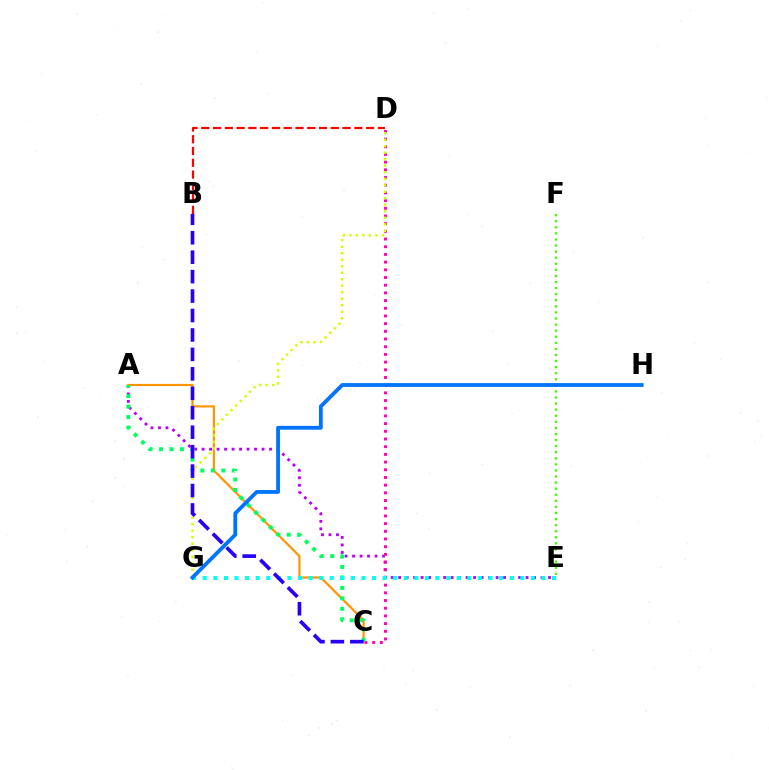{('A', 'C'): [{'color': '#ff9400', 'line_style': 'solid', 'thickness': 1.57}, {'color': '#00ff5c', 'line_style': 'dotted', 'thickness': 2.84}], ('A', 'E'): [{'color': '#b900ff', 'line_style': 'dotted', 'thickness': 2.04}], ('C', 'D'): [{'color': '#ff00ac', 'line_style': 'dotted', 'thickness': 2.09}], ('E', 'G'): [{'color': '#00fff6', 'line_style': 'dotted', 'thickness': 2.88}], ('D', 'G'): [{'color': '#d1ff00', 'line_style': 'dotted', 'thickness': 1.77}], ('B', 'C'): [{'color': '#2500ff', 'line_style': 'dashed', 'thickness': 2.64}], ('E', 'F'): [{'color': '#3dff00', 'line_style': 'dotted', 'thickness': 1.65}], ('B', 'D'): [{'color': '#ff0000', 'line_style': 'dashed', 'thickness': 1.6}], ('G', 'H'): [{'color': '#0074ff', 'line_style': 'solid', 'thickness': 2.75}]}